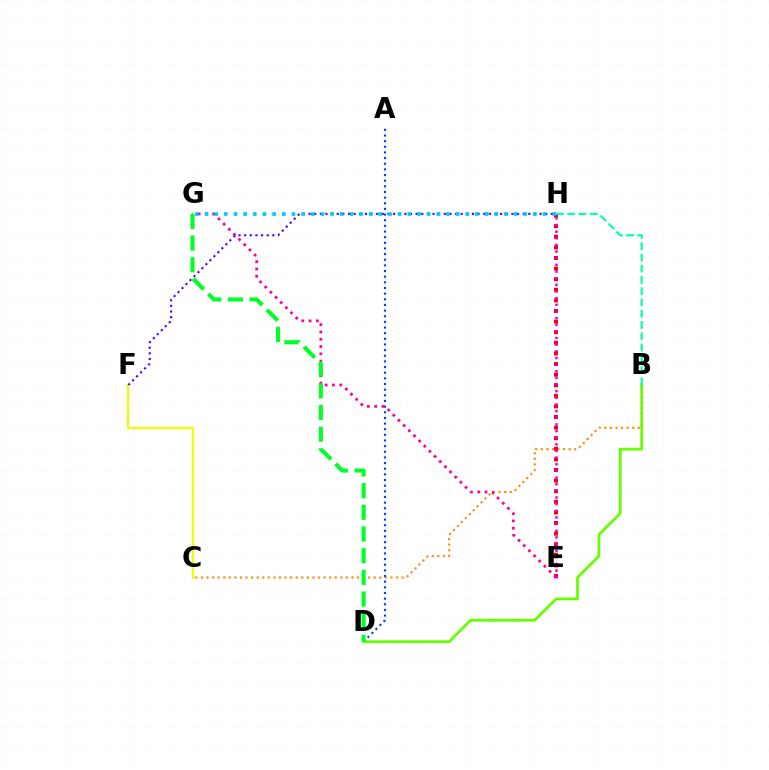{('B', 'C'): [{'color': '#ff8800', 'line_style': 'dotted', 'thickness': 1.51}], ('E', 'H'): [{'color': '#ff0000', 'line_style': 'dotted', 'thickness': 2.88}, {'color': '#d600ff', 'line_style': 'dotted', 'thickness': 1.81}], ('E', 'G'): [{'color': '#ff00a0', 'line_style': 'dotted', 'thickness': 1.98}], ('A', 'D'): [{'color': '#003fff', 'line_style': 'dotted', 'thickness': 1.53}], ('C', 'F'): [{'color': '#eeff00', 'line_style': 'solid', 'thickness': 1.65}], ('F', 'H'): [{'color': '#4f00ff', 'line_style': 'dotted', 'thickness': 1.53}], ('B', 'D'): [{'color': '#66ff00', 'line_style': 'solid', 'thickness': 1.97}], ('D', 'G'): [{'color': '#00ff27', 'line_style': 'dashed', 'thickness': 2.94}], ('G', 'H'): [{'color': '#00c7ff', 'line_style': 'dotted', 'thickness': 2.62}], ('B', 'H'): [{'color': '#00ffaf', 'line_style': 'dashed', 'thickness': 1.53}]}